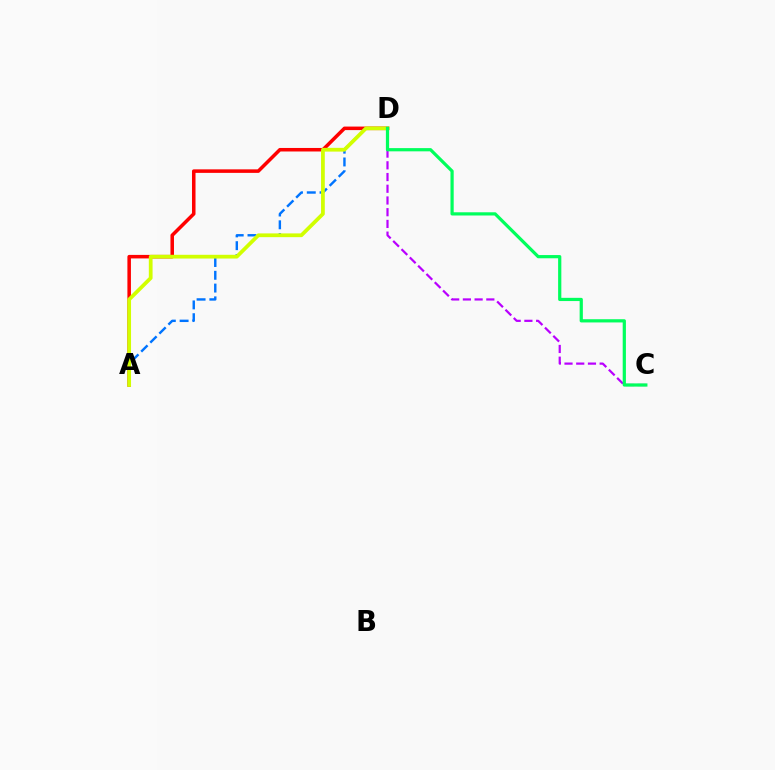{('C', 'D'): [{'color': '#b900ff', 'line_style': 'dashed', 'thickness': 1.59}, {'color': '#00ff5c', 'line_style': 'solid', 'thickness': 2.32}], ('A', 'D'): [{'color': '#ff0000', 'line_style': 'solid', 'thickness': 2.54}, {'color': '#0074ff', 'line_style': 'dashed', 'thickness': 1.74}, {'color': '#d1ff00', 'line_style': 'solid', 'thickness': 2.7}]}